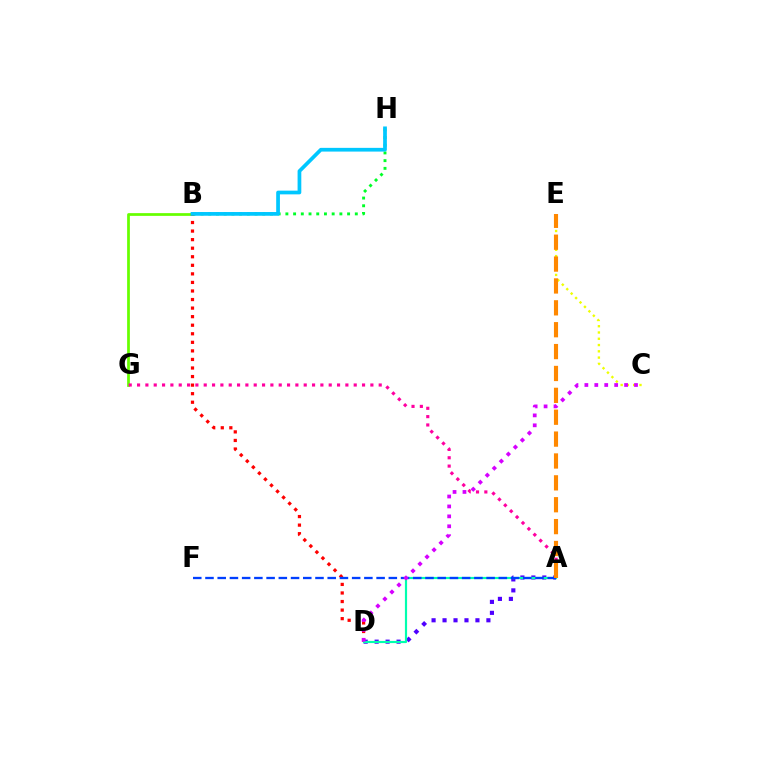{('B', 'H'): [{'color': '#00ff27', 'line_style': 'dotted', 'thickness': 2.1}, {'color': '#00c7ff', 'line_style': 'solid', 'thickness': 2.68}], ('B', 'G'): [{'color': '#66ff00', 'line_style': 'solid', 'thickness': 1.98}], ('C', 'E'): [{'color': '#eeff00', 'line_style': 'dotted', 'thickness': 1.7}], ('A', 'G'): [{'color': '#ff00a0', 'line_style': 'dotted', 'thickness': 2.26}], ('B', 'D'): [{'color': '#ff0000', 'line_style': 'dotted', 'thickness': 2.33}], ('A', 'D'): [{'color': '#4f00ff', 'line_style': 'dotted', 'thickness': 2.98}, {'color': '#00ffaf', 'line_style': 'solid', 'thickness': 1.57}], ('A', 'F'): [{'color': '#003fff', 'line_style': 'dashed', 'thickness': 1.66}], ('C', 'D'): [{'color': '#d600ff', 'line_style': 'dotted', 'thickness': 2.7}], ('A', 'E'): [{'color': '#ff8800', 'line_style': 'dashed', 'thickness': 2.97}]}